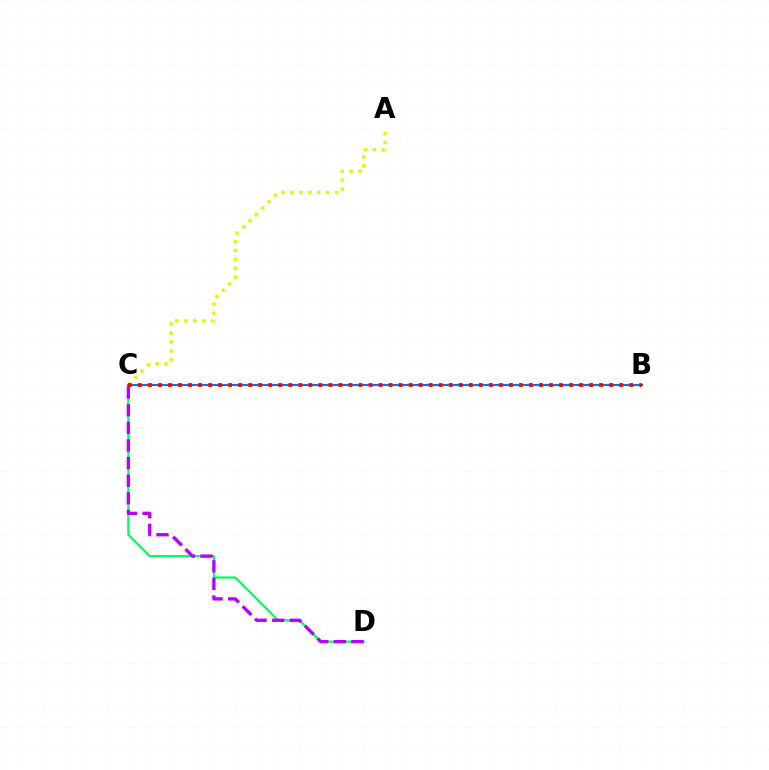{('C', 'D'): [{'color': '#00ff5c', 'line_style': 'solid', 'thickness': 1.61}, {'color': '#b900ff', 'line_style': 'dashed', 'thickness': 2.39}], ('B', 'C'): [{'color': '#0074ff', 'line_style': 'solid', 'thickness': 1.54}, {'color': '#ff0000', 'line_style': 'dotted', 'thickness': 2.72}], ('A', 'C'): [{'color': '#d1ff00', 'line_style': 'dotted', 'thickness': 2.43}]}